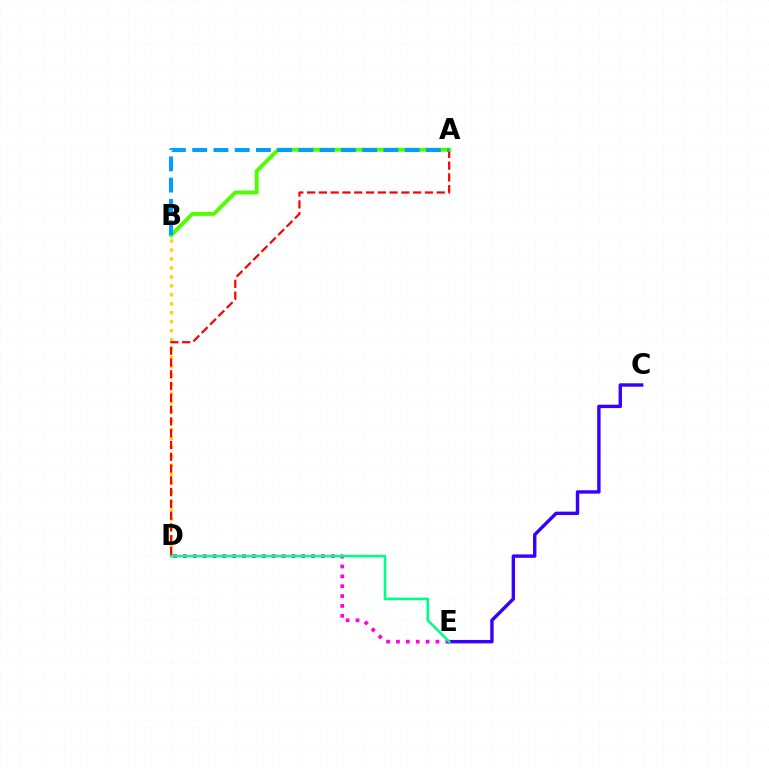{('B', 'D'): [{'color': '#ffd500', 'line_style': 'dotted', 'thickness': 2.44}], ('D', 'E'): [{'color': '#ff00ed', 'line_style': 'dotted', 'thickness': 2.68}, {'color': '#00ff86', 'line_style': 'solid', 'thickness': 1.87}], ('A', 'D'): [{'color': '#ff0000', 'line_style': 'dashed', 'thickness': 1.6}], ('C', 'E'): [{'color': '#3700ff', 'line_style': 'solid', 'thickness': 2.45}], ('A', 'B'): [{'color': '#4fff00', 'line_style': 'solid', 'thickness': 2.83}, {'color': '#009eff', 'line_style': 'dashed', 'thickness': 2.89}]}